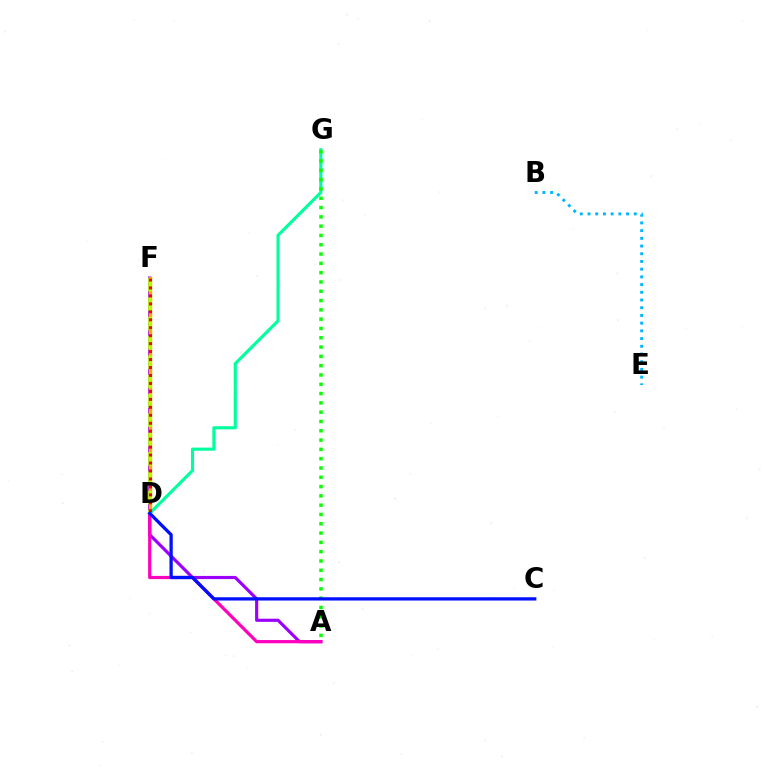{('B', 'E'): [{'color': '#00b5ff', 'line_style': 'dotted', 'thickness': 2.09}], ('A', 'F'): [{'color': '#9b00ff', 'line_style': 'solid', 'thickness': 2.27}], ('D', 'F'): [{'color': '#ffa500', 'line_style': 'solid', 'thickness': 2.47}, {'color': '#b3ff00', 'line_style': 'dashed', 'thickness': 2.63}, {'color': '#ff0000', 'line_style': 'dotted', 'thickness': 2.16}], ('A', 'D'): [{'color': '#ff00bd', 'line_style': 'solid', 'thickness': 2.31}], ('D', 'G'): [{'color': '#00ff9d', 'line_style': 'solid', 'thickness': 2.25}], ('A', 'G'): [{'color': '#08ff00', 'line_style': 'dotted', 'thickness': 2.53}], ('C', 'D'): [{'color': '#0010ff', 'line_style': 'solid', 'thickness': 2.36}]}